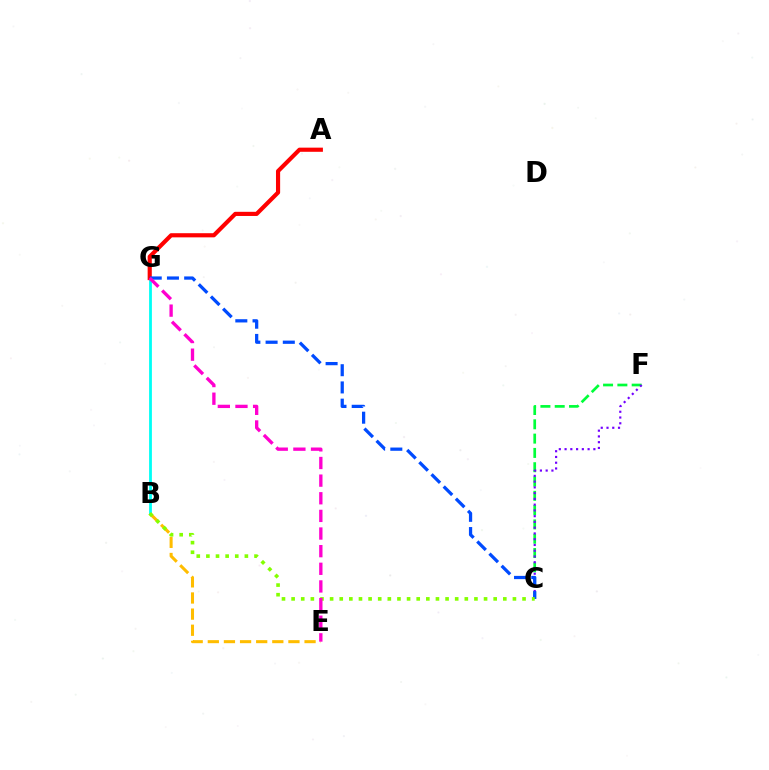{('B', 'E'): [{'color': '#ffbd00', 'line_style': 'dashed', 'thickness': 2.19}], ('B', 'G'): [{'color': '#00fff6', 'line_style': 'solid', 'thickness': 2.01}], ('C', 'F'): [{'color': '#00ff39', 'line_style': 'dashed', 'thickness': 1.94}, {'color': '#7200ff', 'line_style': 'dotted', 'thickness': 1.56}], ('A', 'G'): [{'color': '#ff0000', 'line_style': 'solid', 'thickness': 2.99}], ('C', 'G'): [{'color': '#004bff', 'line_style': 'dashed', 'thickness': 2.34}], ('B', 'C'): [{'color': '#84ff00', 'line_style': 'dotted', 'thickness': 2.61}], ('E', 'G'): [{'color': '#ff00cf', 'line_style': 'dashed', 'thickness': 2.4}]}